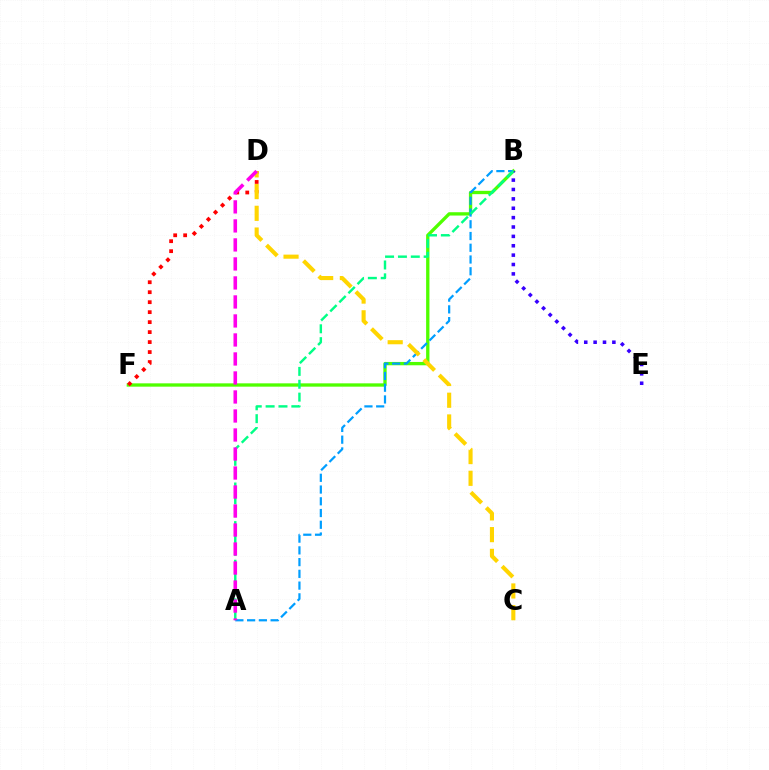{('B', 'F'): [{'color': '#4fff00', 'line_style': 'solid', 'thickness': 2.39}], ('A', 'B'): [{'color': '#009eff', 'line_style': 'dashed', 'thickness': 1.6}, {'color': '#00ff86', 'line_style': 'dashed', 'thickness': 1.75}], ('B', 'E'): [{'color': '#3700ff', 'line_style': 'dotted', 'thickness': 2.55}], ('D', 'F'): [{'color': '#ff0000', 'line_style': 'dotted', 'thickness': 2.71}], ('C', 'D'): [{'color': '#ffd500', 'line_style': 'dashed', 'thickness': 2.95}], ('A', 'D'): [{'color': '#ff00ed', 'line_style': 'dashed', 'thickness': 2.58}]}